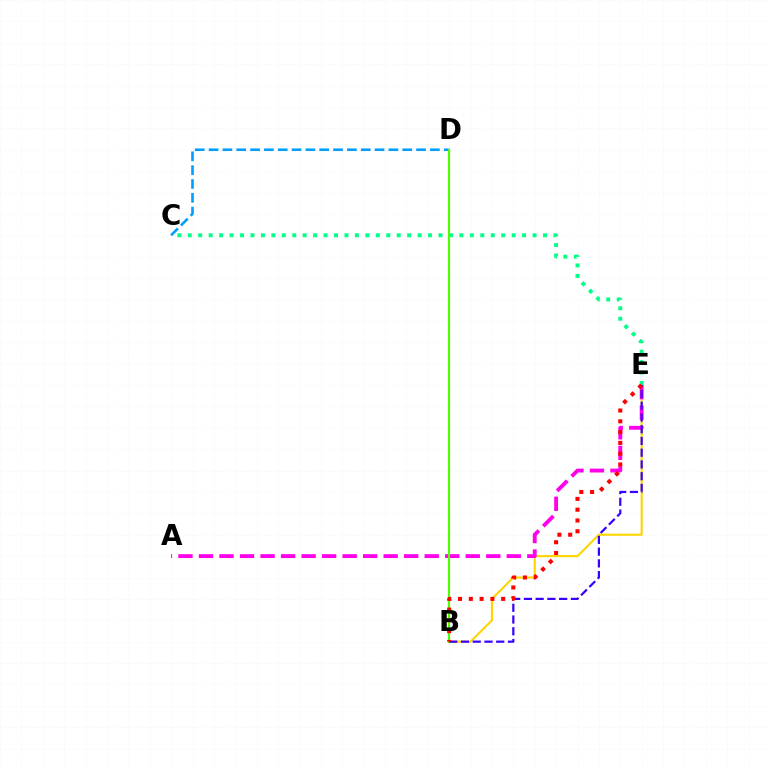{('C', 'D'): [{'color': '#009eff', 'line_style': 'dashed', 'thickness': 1.88}], ('B', 'E'): [{'color': '#ffd500', 'line_style': 'solid', 'thickness': 1.51}, {'color': '#3700ff', 'line_style': 'dashed', 'thickness': 1.6}, {'color': '#ff0000', 'line_style': 'dotted', 'thickness': 2.93}], ('A', 'E'): [{'color': '#ff00ed', 'line_style': 'dashed', 'thickness': 2.79}], ('C', 'E'): [{'color': '#00ff86', 'line_style': 'dotted', 'thickness': 2.84}], ('B', 'D'): [{'color': '#4fff00', 'line_style': 'solid', 'thickness': 1.54}]}